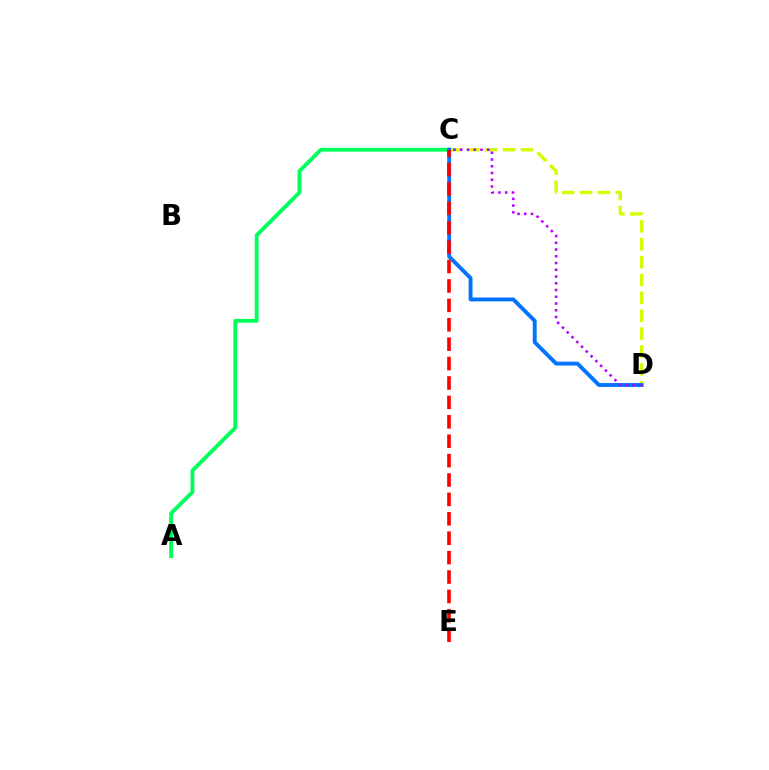{('C', 'D'): [{'color': '#d1ff00', 'line_style': 'dashed', 'thickness': 2.43}, {'color': '#0074ff', 'line_style': 'solid', 'thickness': 2.8}, {'color': '#b900ff', 'line_style': 'dotted', 'thickness': 1.83}], ('A', 'C'): [{'color': '#00ff5c', 'line_style': 'solid', 'thickness': 2.78}], ('C', 'E'): [{'color': '#ff0000', 'line_style': 'dashed', 'thickness': 2.64}]}